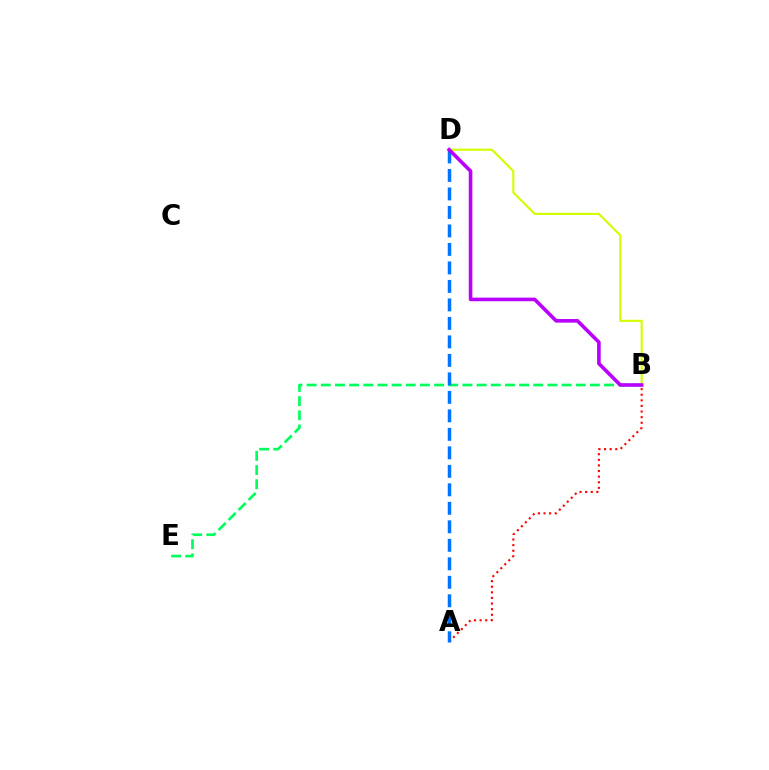{('A', 'B'): [{'color': '#ff0000', 'line_style': 'dotted', 'thickness': 1.52}], ('B', 'E'): [{'color': '#00ff5c', 'line_style': 'dashed', 'thickness': 1.92}], ('A', 'D'): [{'color': '#0074ff', 'line_style': 'dashed', 'thickness': 2.51}], ('B', 'D'): [{'color': '#d1ff00', 'line_style': 'solid', 'thickness': 1.54}, {'color': '#b900ff', 'line_style': 'solid', 'thickness': 2.6}]}